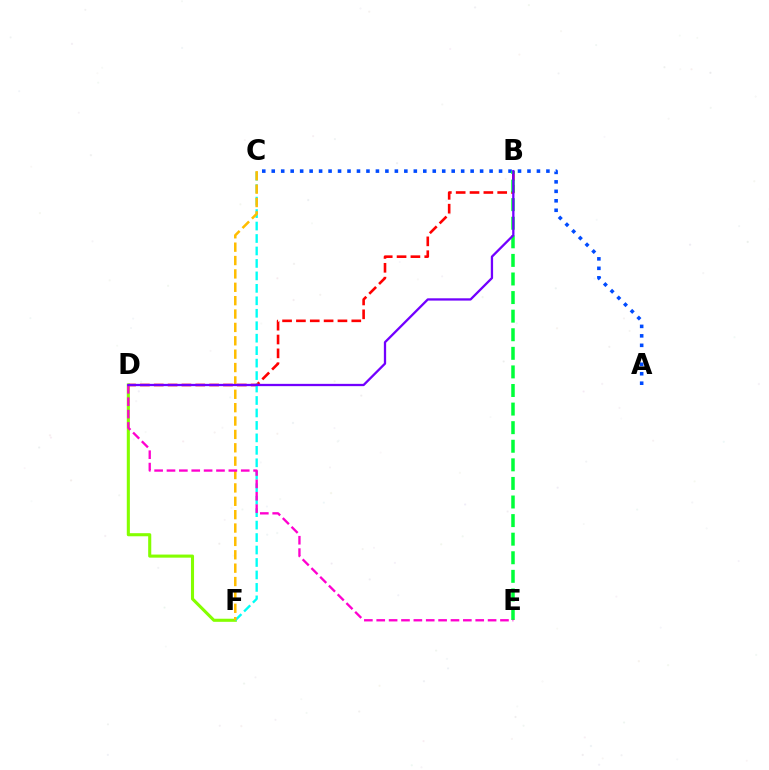{('B', 'D'): [{'color': '#ff0000', 'line_style': 'dashed', 'thickness': 1.88}, {'color': '#7200ff', 'line_style': 'solid', 'thickness': 1.65}], ('A', 'C'): [{'color': '#004bff', 'line_style': 'dotted', 'thickness': 2.57}], ('D', 'F'): [{'color': '#84ff00', 'line_style': 'solid', 'thickness': 2.22}], ('B', 'E'): [{'color': '#00ff39', 'line_style': 'dashed', 'thickness': 2.52}], ('C', 'F'): [{'color': '#00fff6', 'line_style': 'dashed', 'thickness': 1.69}, {'color': '#ffbd00', 'line_style': 'dashed', 'thickness': 1.82}], ('D', 'E'): [{'color': '#ff00cf', 'line_style': 'dashed', 'thickness': 1.68}]}